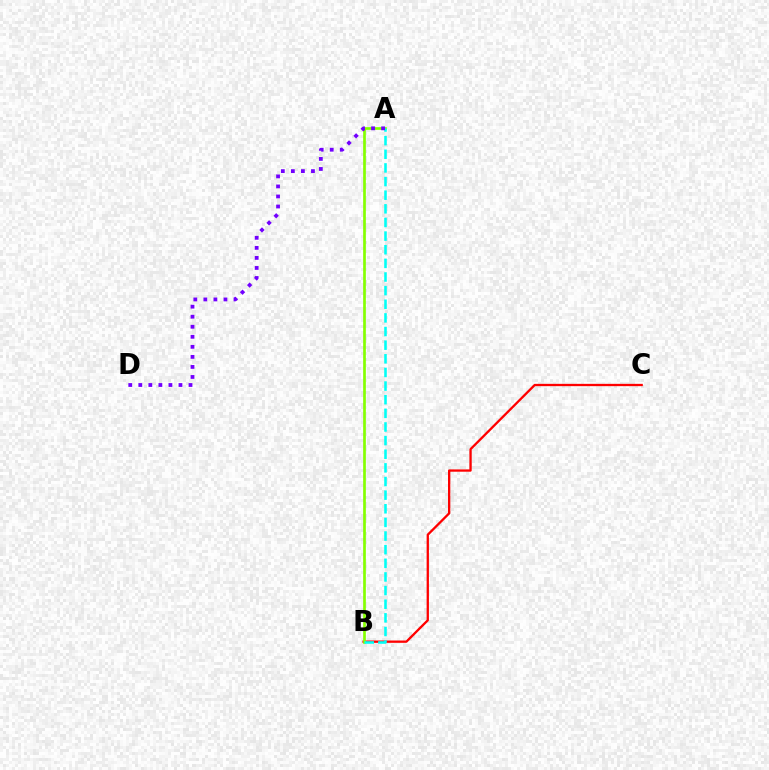{('B', 'C'): [{'color': '#ff0000', 'line_style': 'solid', 'thickness': 1.66}], ('A', 'B'): [{'color': '#84ff00', 'line_style': 'solid', 'thickness': 1.93}, {'color': '#00fff6', 'line_style': 'dashed', 'thickness': 1.85}], ('A', 'D'): [{'color': '#7200ff', 'line_style': 'dotted', 'thickness': 2.73}]}